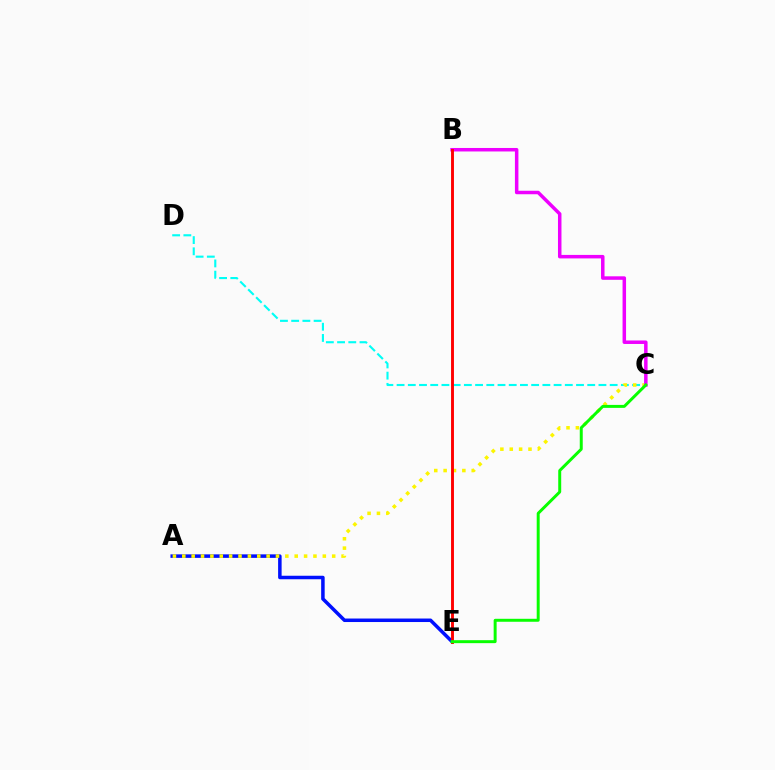{('C', 'D'): [{'color': '#00fff6', 'line_style': 'dashed', 'thickness': 1.52}], ('A', 'E'): [{'color': '#0010ff', 'line_style': 'solid', 'thickness': 2.53}], ('A', 'C'): [{'color': '#fcf500', 'line_style': 'dotted', 'thickness': 2.55}], ('B', 'C'): [{'color': '#ee00ff', 'line_style': 'solid', 'thickness': 2.52}], ('B', 'E'): [{'color': '#ff0000', 'line_style': 'solid', 'thickness': 2.08}], ('C', 'E'): [{'color': '#08ff00', 'line_style': 'solid', 'thickness': 2.14}]}